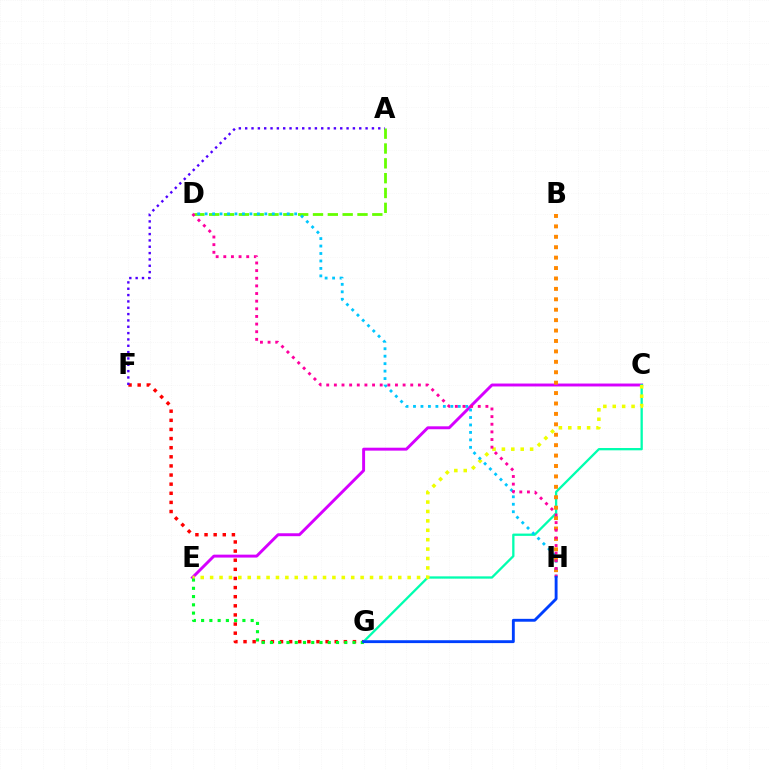{('C', 'E'): [{'color': '#d600ff', 'line_style': 'solid', 'thickness': 2.1}, {'color': '#eeff00', 'line_style': 'dotted', 'thickness': 2.56}], ('C', 'G'): [{'color': '#00ffaf', 'line_style': 'solid', 'thickness': 1.66}], ('A', 'D'): [{'color': '#66ff00', 'line_style': 'dashed', 'thickness': 2.01}], ('F', 'G'): [{'color': '#ff0000', 'line_style': 'dotted', 'thickness': 2.48}], ('B', 'H'): [{'color': '#ff8800', 'line_style': 'dotted', 'thickness': 2.83}], ('D', 'H'): [{'color': '#00c7ff', 'line_style': 'dotted', 'thickness': 2.03}, {'color': '#ff00a0', 'line_style': 'dotted', 'thickness': 2.08}], ('E', 'G'): [{'color': '#00ff27', 'line_style': 'dotted', 'thickness': 2.24}], ('G', 'H'): [{'color': '#003fff', 'line_style': 'solid', 'thickness': 2.07}], ('A', 'F'): [{'color': '#4f00ff', 'line_style': 'dotted', 'thickness': 1.72}]}